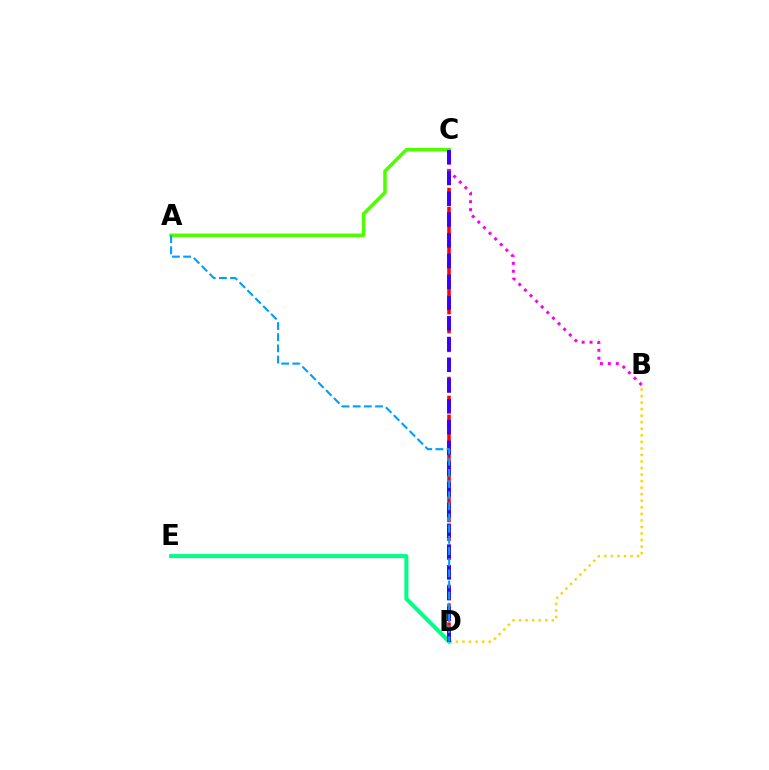{('C', 'D'): [{'color': '#ff0000', 'line_style': 'dashed', 'thickness': 2.57}, {'color': '#3700ff', 'line_style': 'dashed', 'thickness': 2.82}], ('B', 'D'): [{'color': '#ffd500', 'line_style': 'dotted', 'thickness': 1.78}], ('A', 'C'): [{'color': '#4fff00', 'line_style': 'solid', 'thickness': 2.55}], ('D', 'E'): [{'color': '#00ff86', 'line_style': 'solid', 'thickness': 2.9}], ('B', 'C'): [{'color': '#ff00ed', 'line_style': 'dotted', 'thickness': 2.16}], ('A', 'D'): [{'color': '#009eff', 'line_style': 'dashed', 'thickness': 1.52}]}